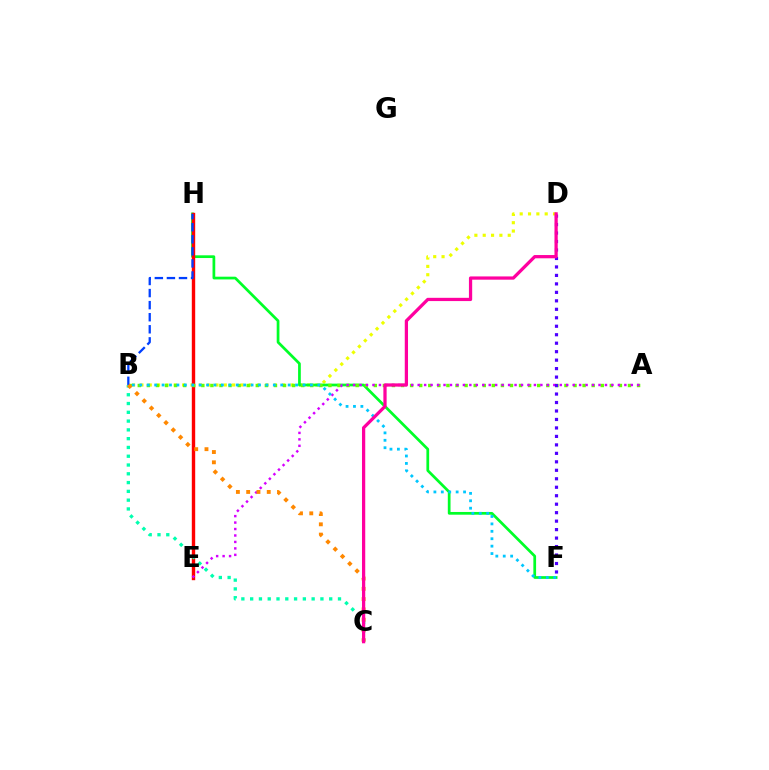{('B', 'D'): [{'color': '#eeff00', 'line_style': 'dotted', 'thickness': 2.27}], ('F', 'H'): [{'color': '#00ff27', 'line_style': 'solid', 'thickness': 1.96}], ('E', 'H'): [{'color': '#ff0000', 'line_style': 'solid', 'thickness': 2.44}], ('A', 'B'): [{'color': '#66ff00', 'line_style': 'dotted', 'thickness': 2.47}], ('B', 'H'): [{'color': '#003fff', 'line_style': 'dashed', 'thickness': 1.64}], ('A', 'E'): [{'color': '#d600ff', 'line_style': 'dotted', 'thickness': 1.75}], ('D', 'F'): [{'color': '#4f00ff', 'line_style': 'dotted', 'thickness': 2.3}], ('B', 'C'): [{'color': '#00ffaf', 'line_style': 'dotted', 'thickness': 2.39}, {'color': '#ff8800', 'line_style': 'dotted', 'thickness': 2.79}], ('B', 'F'): [{'color': '#00c7ff', 'line_style': 'dotted', 'thickness': 2.02}], ('C', 'D'): [{'color': '#ff00a0', 'line_style': 'solid', 'thickness': 2.34}]}